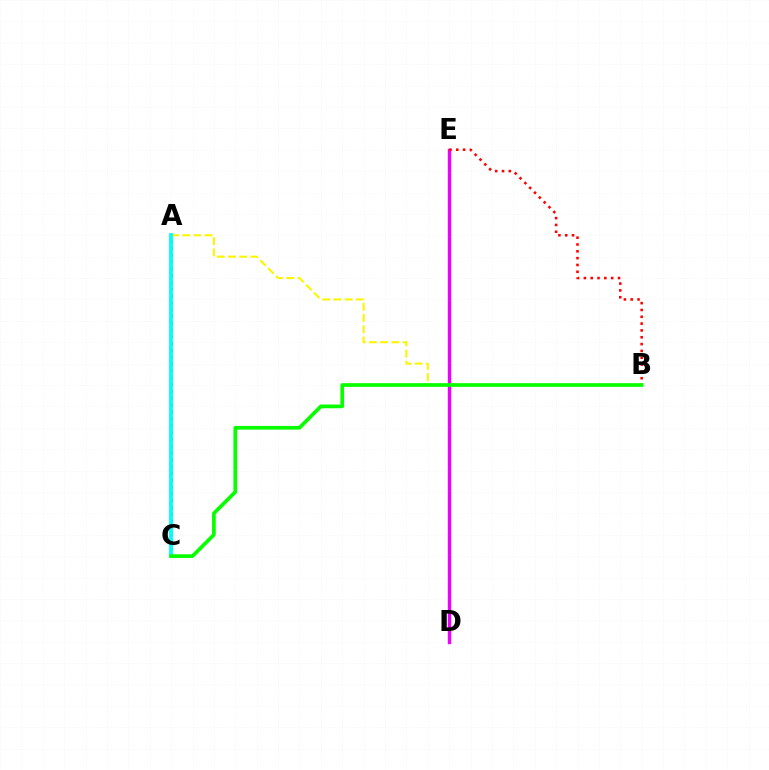{('A', 'B'): [{'color': '#fcf500', 'line_style': 'dashed', 'thickness': 1.52}], ('A', 'C'): [{'color': '#0010ff', 'line_style': 'dotted', 'thickness': 1.85}, {'color': '#00fff6', 'line_style': 'solid', 'thickness': 2.76}], ('D', 'E'): [{'color': '#ee00ff', 'line_style': 'solid', 'thickness': 2.44}], ('B', 'E'): [{'color': '#ff0000', 'line_style': 'dotted', 'thickness': 1.85}], ('B', 'C'): [{'color': '#08ff00', 'line_style': 'solid', 'thickness': 2.66}]}